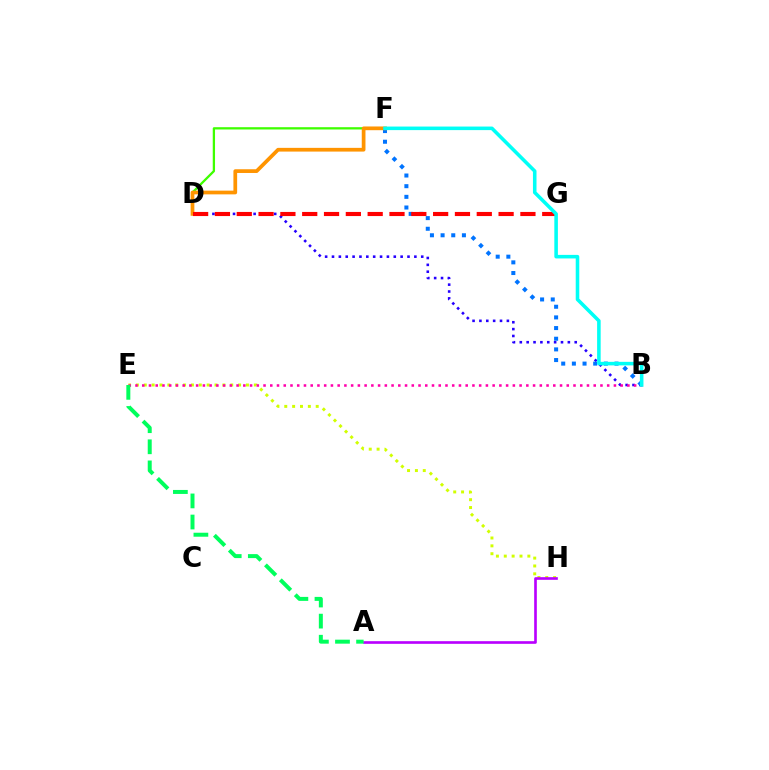{('E', 'H'): [{'color': '#d1ff00', 'line_style': 'dotted', 'thickness': 2.14}], ('A', 'H'): [{'color': '#b900ff', 'line_style': 'solid', 'thickness': 1.91}], ('D', 'F'): [{'color': '#3dff00', 'line_style': 'solid', 'thickness': 1.64}, {'color': '#ff9400', 'line_style': 'solid', 'thickness': 2.68}], ('B', 'D'): [{'color': '#2500ff', 'line_style': 'dotted', 'thickness': 1.86}], ('B', 'E'): [{'color': '#ff00ac', 'line_style': 'dotted', 'thickness': 1.83}], ('B', 'F'): [{'color': '#0074ff', 'line_style': 'dotted', 'thickness': 2.9}, {'color': '#00fff6', 'line_style': 'solid', 'thickness': 2.56}], ('A', 'E'): [{'color': '#00ff5c', 'line_style': 'dashed', 'thickness': 2.87}], ('D', 'G'): [{'color': '#ff0000', 'line_style': 'dashed', 'thickness': 2.96}]}